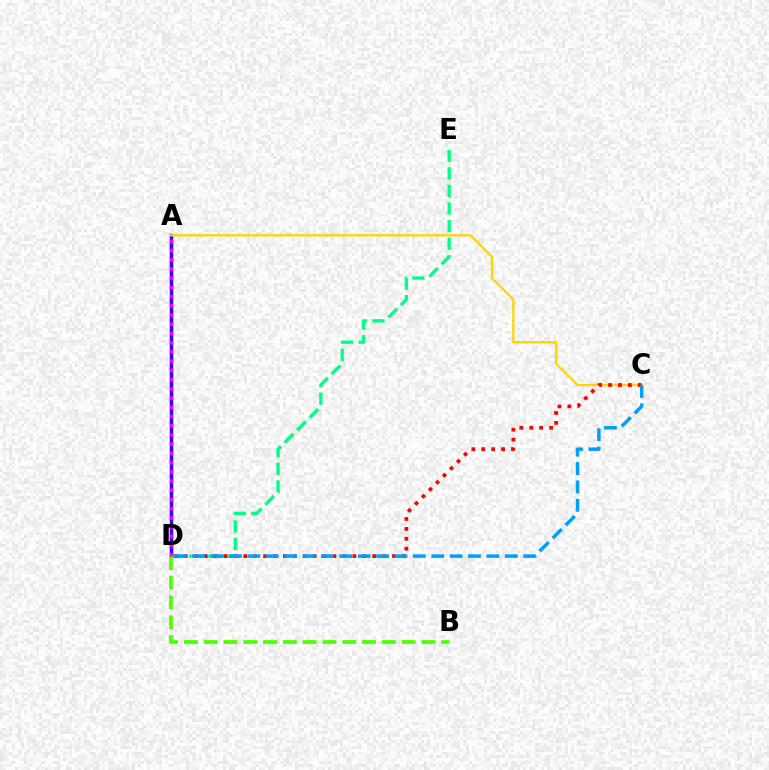{('A', 'D'): [{'color': '#3700ff', 'line_style': 'solid', 'thickness': 2.5}, {'color': '#ff00ed', 'line_style': 'dotted', 'thickness': 2.51}], ('A', 'C'): [{'color': '#ffd500', 'line_style': 'solid', 'thickness': 1.62}], ('D', 'E'): [{'color': '#00ff86', 'line_style': 'dashed', 'thickness': 2.39}], ('C', 'D'): [{'color': '#ff0000', 'line_style': 'dotted', 'thickness': 2.69}, {'color': '#009eff', 'line_style': 'dashed', 'thickness': 2.5}], ('B', 'D'): [{'color': '#4fff00', 'line_style': 'dashed', 'thickness': 2.69}]}